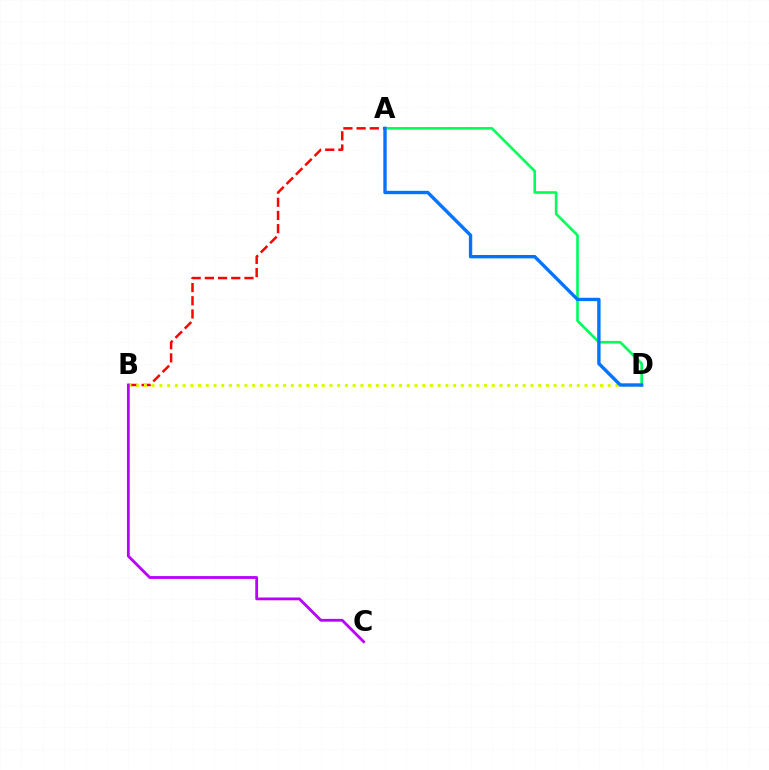{('A', 'B'): [{'color': '#ff0000', 'line_style': 'dashed', 'thickness': 1.79}], ('B', 'D'): [{'color': '#d1ff00', 'line_style': 'dotted', 'thickness': 2.1}], ('B', 'C'): [{'color': '#b900ff', 'line_style': 'solid', 'thickness': 2.02}], ('A', 'D'): [{'color': '#00ff5c', 'line_style': 'solid', 'thickness': 1.89}, {'color': '#0074ff', 'line_style': 'solid', 'thickness': 2.43}]}